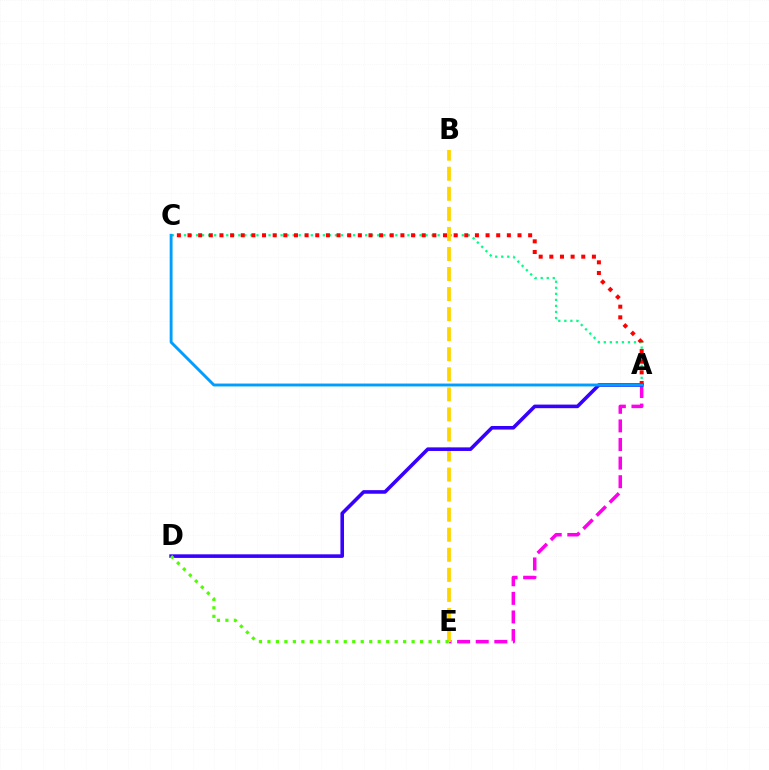{('A', 'C'): [{'color': '#00ff86', 'line_style': 'dotted', 'thickness': 1.64}, {'color': '#ff0000', 'line_style': 'dotted', 'thickness': 2.89}, {'color': '#009eff', 'line_style': 'solid', 'thickness': 2.09}], ('A', 'E'): [{'color': '#ff00ed', 'line_style': 'dashed', 'thickness': 2.53}], ('B', 'E'): [{'color': '#ffd500', 'line_style': 'dashed', 'thickness': 2.72}], ('A', 'D'): [{'color': '#3700ff', 'line_style': 'solid', 'thickness': 2.58}], ('D', 'E'): [{'color': '#4fff00', 'line_style': 'dotted', 'thickness': 2.3}]}